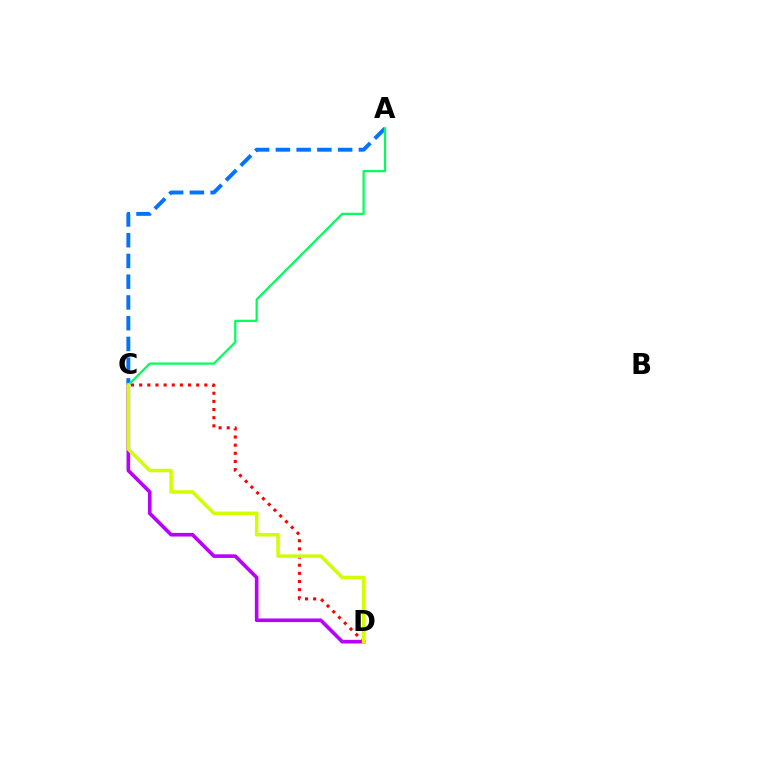{('C', 'D'): [{'color': '#b900ff', 'line_style': 'solid', 'thickness': 2.61}, {'color': '#ff0000', 'line_style': 'dotted', 'thickness': 2.21}, {'color': '#d1ff00', 'line_style': 'solid', 'thickness': 2.53}], ('A', 'C'): [{'color': '#0074ff', 'line_style': 'dashed', 'thickness': 2.82}, {'color': '#00ff5c', 'line_style': 'solid', 'thickness': 1.61}]}